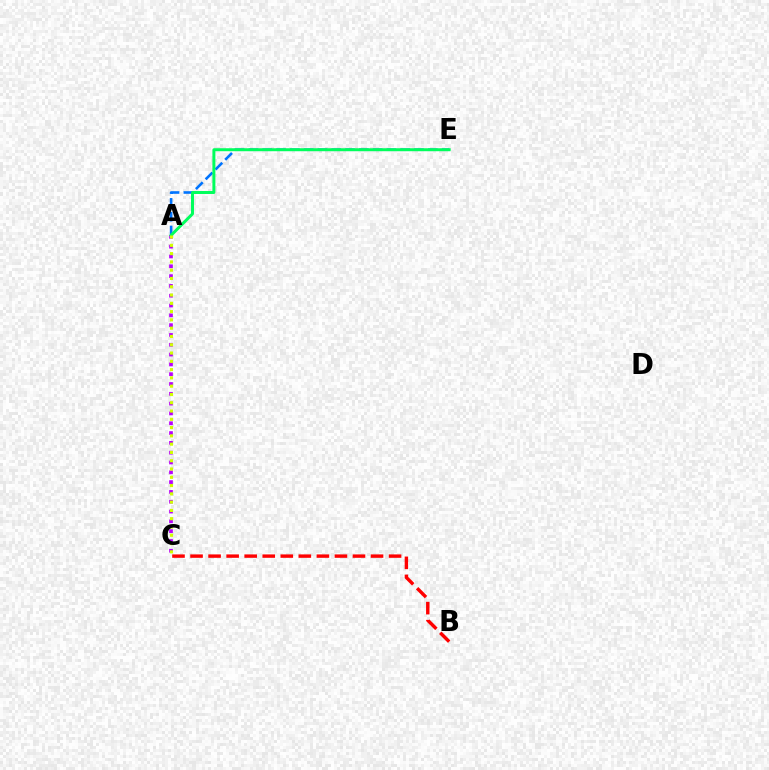{('A', 'C'): [{'color': '#b900ff', 'line_style': 'dotted', 'thickness': 2.67}, {'color': '#d1ff00', 'line_style': 'dotted', 'thickness': 2.25}], ('A', 'E'): [{'color': '#0074ff', 'line_style': 'dashed', 'thickness': 1.87}, {'color': '#00ff5c', 'line_style': 'solid', 'thickness': 2.14}], ('B', 'C'): [{'color': '#ff0000', 'line_style': 'dashed', 'thickness': 2.45}]}